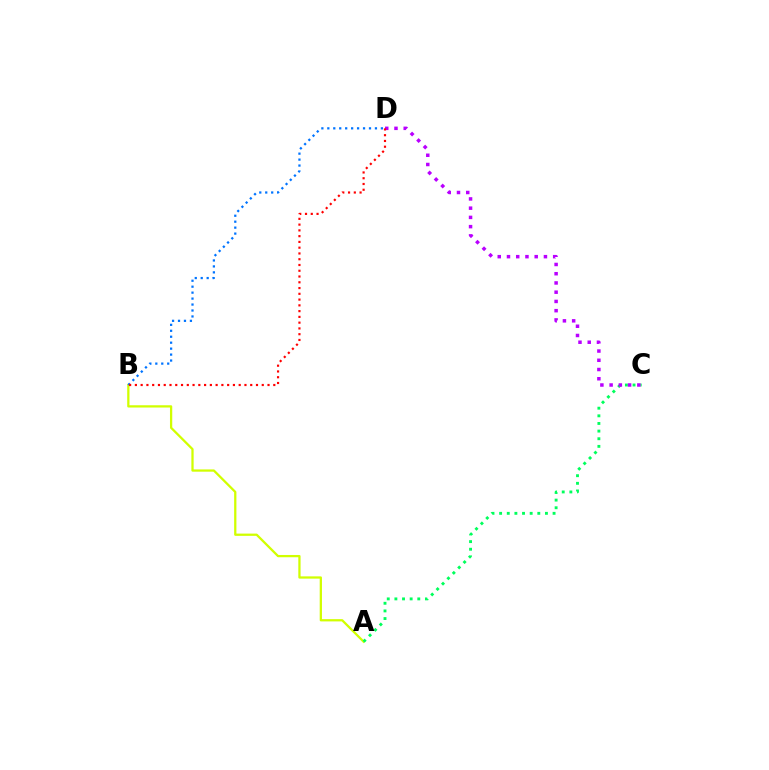{('A', 'B'): [{'color': '#d1ff00', 'line_style': 'solid', 'thickness': 1.63}], ('B', 'D'): [{'color': '#0074ff', 'line_style': 'dotted', 'thickness': 1.62}, {'color': '#ff0000', 'line_style': 'dotted', 'thickness': 1.57}], ('A', 'C'): [{'color': '#00ff5c', 'line_style': 'dotted', 'thickness': 2.07}], ('C', 'D'): [{'color': '#b900ff', 'line_style': 'dotted', 'thickness': 2.51}]}